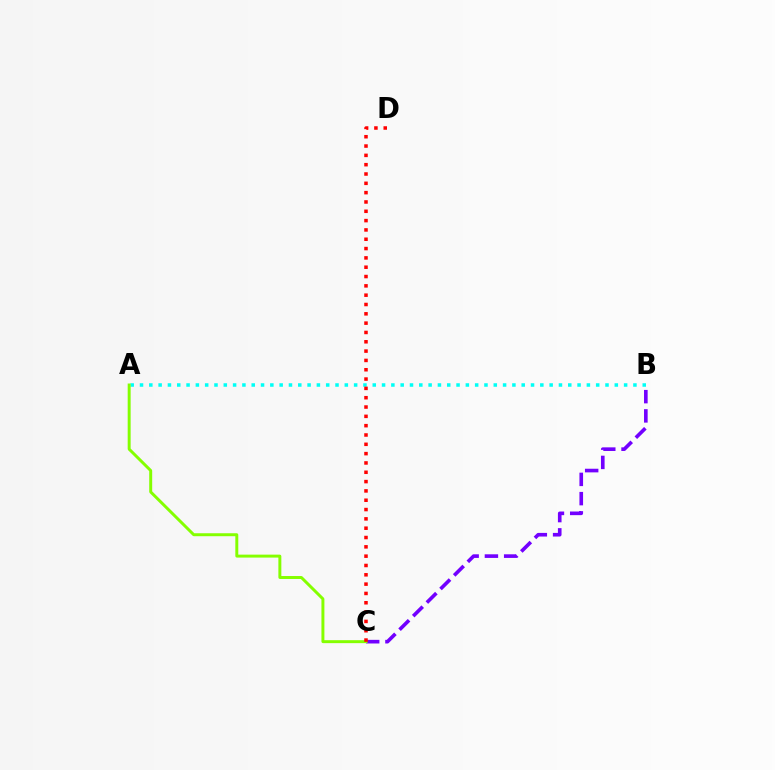{('B', 'C'): [{'color': '#7200ff', 'line_style': 'dashed', 'thickness': 2.62}], ('A', 'B'): [{'color': '#00fff6', 'line_style': 'dotted', 'thickness': 2.53}], ('A', 'C'): [{'color': '#84ff00', 'line_style': 'solid', 'thickness': 2.13}], ('C', 'D'): [{'color': '#ff0000', 'line_style': 'dotted', 'thickness': 2.53}]}